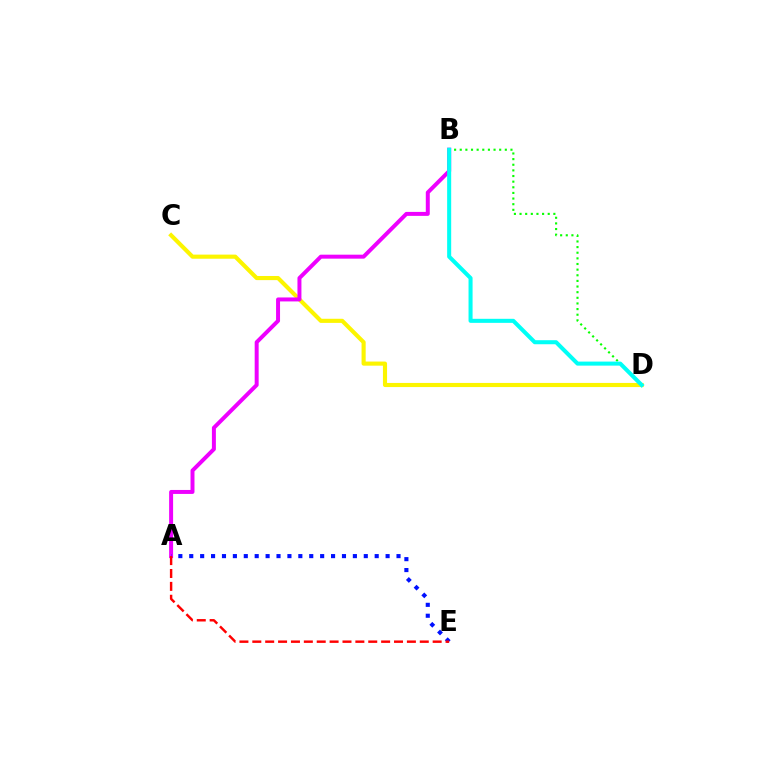{('C', 'D'): [{'color': '#fcf500', 'line_style': 'solid', 'thickness': 2.96}], ('B', 'D'): [{'color': '#08ff00', 'line_style': 'dotted', 'thickness': 1.53}, {'color': '#00fff6', 'line_style': 'solid', 'thickness': 2.91}], ('A', 'B'): [{'color': '#ee00ff', 'line_style': 'solid', 'thickness': 2.86}], ('A', 'E'): [{'color': '#0010ff', 'line_style': 'dotted', 'thickness': 2.96}, {'color': '#ff0000', 'line_style': 'dashed', 'thickness': 1.75}]}